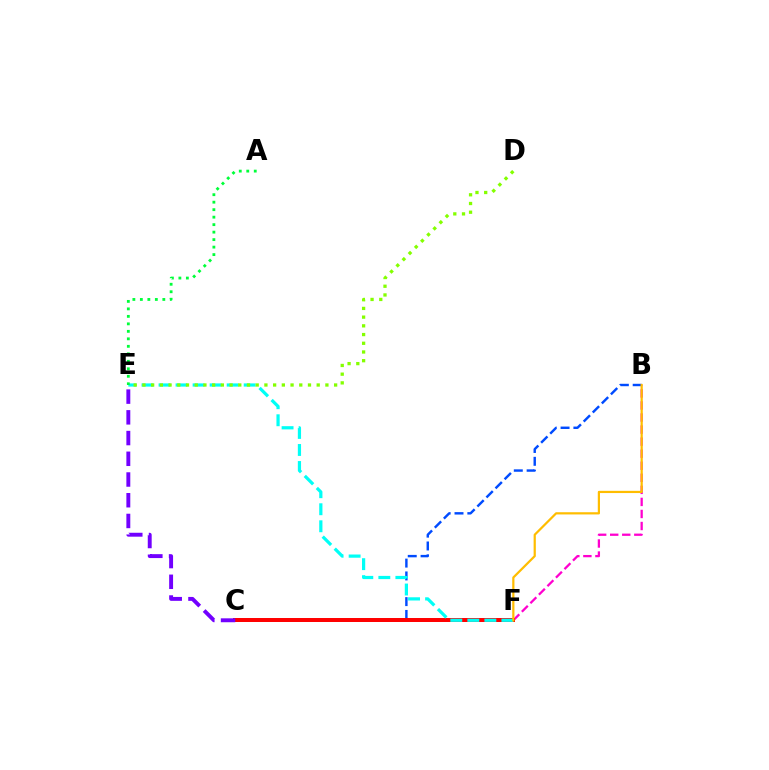{('B', 'F'): [{'color': '#ff00cf', 'line_style': 'dashed', 'thickness': 1.64}, {'color': '#ffbd00', 'line_style': 'solid', 'thickness': 1.6}], ('B', 'C'): [{'color': '#004bff', 'line_style': 'dashed', 'thickness': 1.74}], ('C', 'F'): [{'color': '#ff0000', 'line_style': 'solid', 'thickness': 2.87}], ('E', 'F'): [{'color': '#00fff6', 'line_style': 'dashed', 'thickness': 2.31}], ('C', 'E'): [{'color': '#7200ff', 'line_style': 'dashed', 'thickness': 2.82}], ('D', 'E'): [{'color': '#84ff00', 'line_style': 'dotted', 'thickness': 2.37}], ('A', 'E'): [{'color': '#00ff39', 'line_style': 'dotted', 'thickness': 2.03}]}